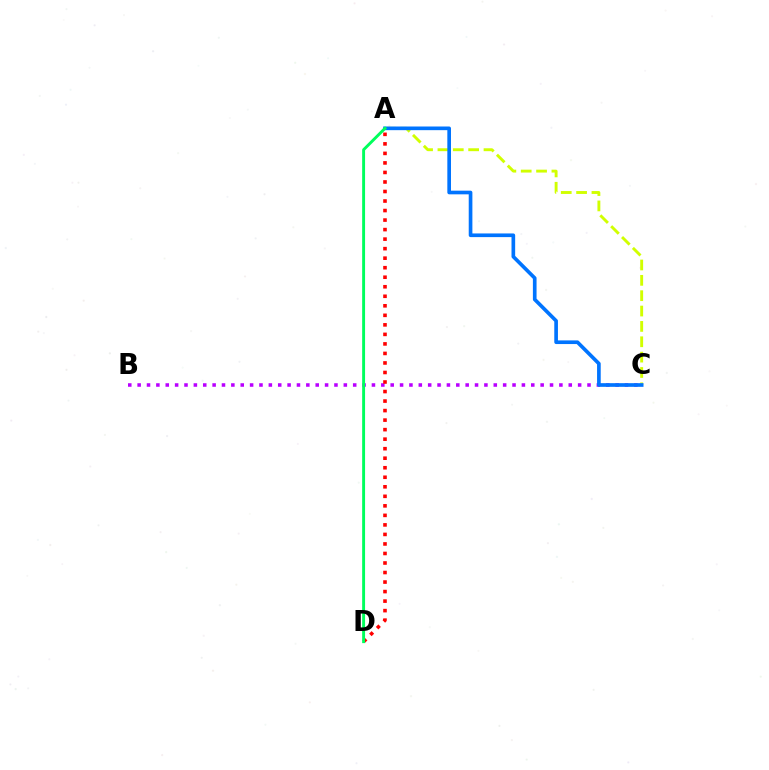{('B', 'C'): [{'color': '#b900ff', 'line_style': 'dotted', 'thickness': 2.55}], ('A', 'C'): [{'color': '#d1ff00', 'line_style': 'dashed', 'thickness': 2.09}, {'color': '#0074ff', 'line_style': 'solid', 'thickness': 2.64}], ('A', 'D'): [{'color': '#ff0000', 'line_style': 'dotted', 'thickness': 2.59}, {'color': '#00ff5c', 'line_style': 'solid', 'thickness': 2.1}]}